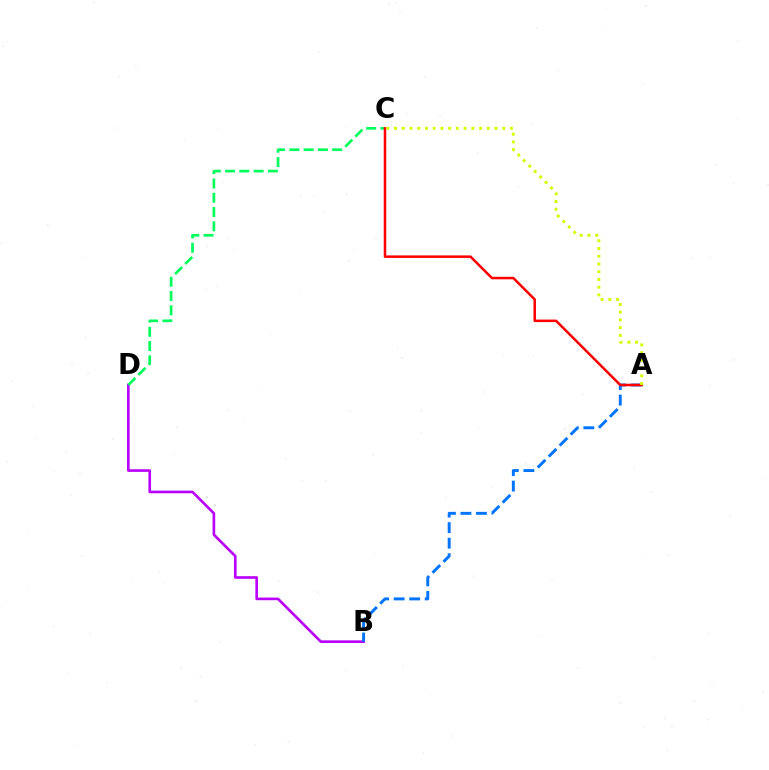{('B', 'D'): [{'color': '#b900ff', 'line_style': 'solid', 'thickness': 1.9}], ('C', 'D'): [{'color': '#00ff5c', 'line_style': 'dashed', 'thickness': 1.94}], ('A', 'B'): [{'color': '#0074ff', 'line_style': 'dashed', 'thickness': 2.11}], ('A', 'C'): [{'color': '#ff0000', 'line_style': 'solid', 'thickness': 1.81}, {'color': '#d1ff00', 'line_style': 'dotted', 'thickness': 2.1}]}